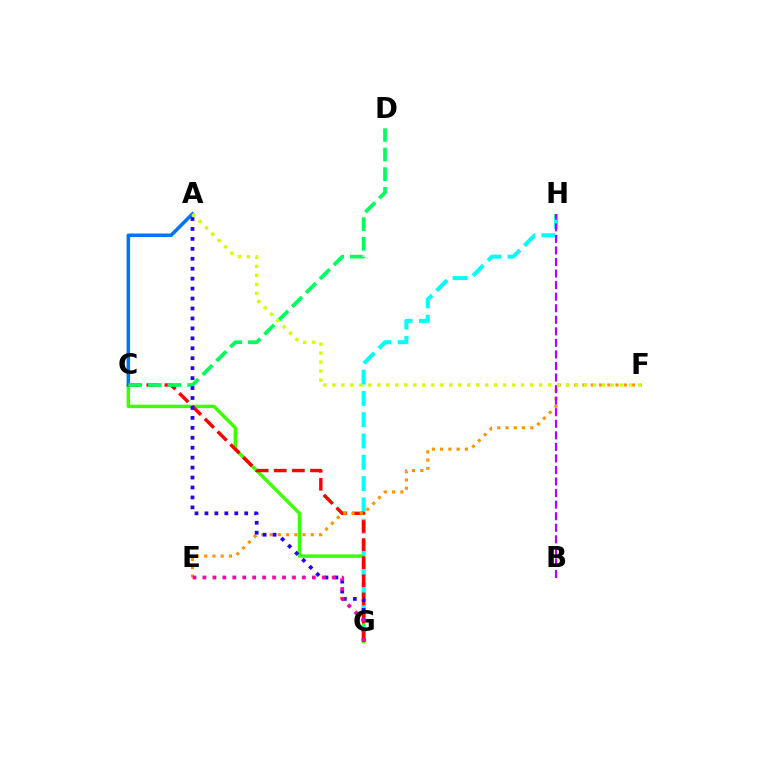{('C', 'G'): [{'color': '#3dff00', 'line_style': 'solid', 'thickness': 2.47}, {'color': '#ff0000', 'line_style': 'dashed', 'thickness': 2.46}], ('A', 'C'): [{'color': '#0074ff', 'line_style': 'solid', 'thickness': 2.55}], ('G', 'H'): [{'color': '#00fff6', 'line_style': 'dashed', 'thickness': 2.89}], ('C', 'D'): [{'color': '#00ff5c', 'line_style': 'dashed', 'thickness': 2.67}], ('E', 'F'): [{'color': '#ff9400', 'line_style': 'dotted', 'thickness': 2.24}], ('B', 'H'): [{'color': '#b900ff', 'line_style': 'dashed', 'thickness': 1.57}], ('A', 'G'): [{'color': '#2500ff', 'line_style': 'dotted', 'thickness': 2.7}], ('E', 'G'): [{'color': '#ff00ac', 'line_style': 'dotted', 'thickness': 2.7}], ('A', 'F'): [{'color': '#d1ff00', 'line_style': 'dotted', 'thickness': 2.44}]}